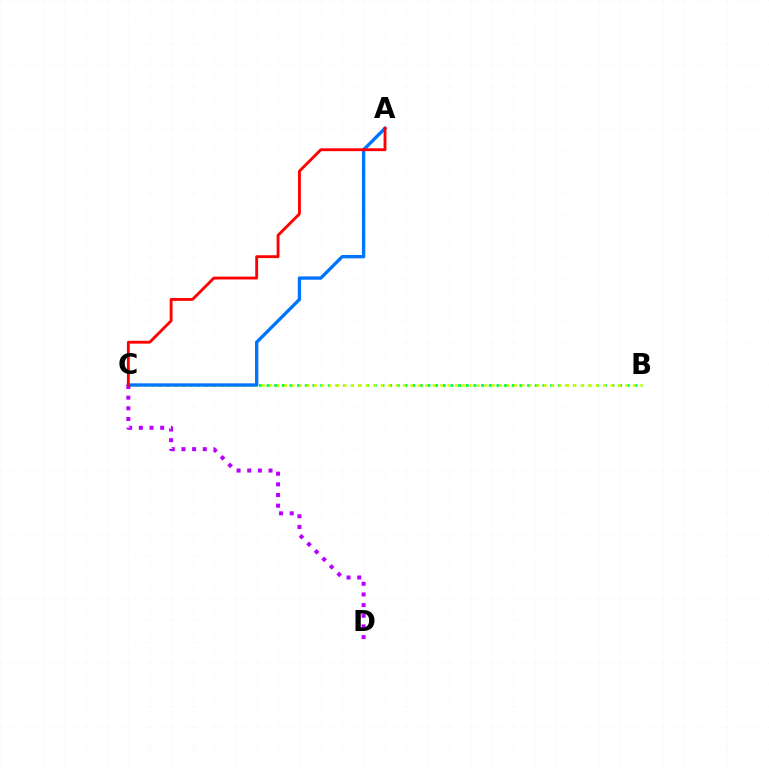{('B', 'C'): [{'color': '#00ff5c', 'line_style': 'dotted', 'thickness': 2.08}, {'color': '#d1ff00', 'line_style': 'dotted', 'thickness': 2.01}], ('A', 'C'): [{'color': '#0074ff', 'line_style': 'solid', 'thickness': 2.4}, {'color': '#ff0000', 'line_style': 'solid', 'thickness': 2.05}], ('C', 'D'): [{'color': '#b900ff', 'line_style': 'dotted', 'thickness': 2.9}]}